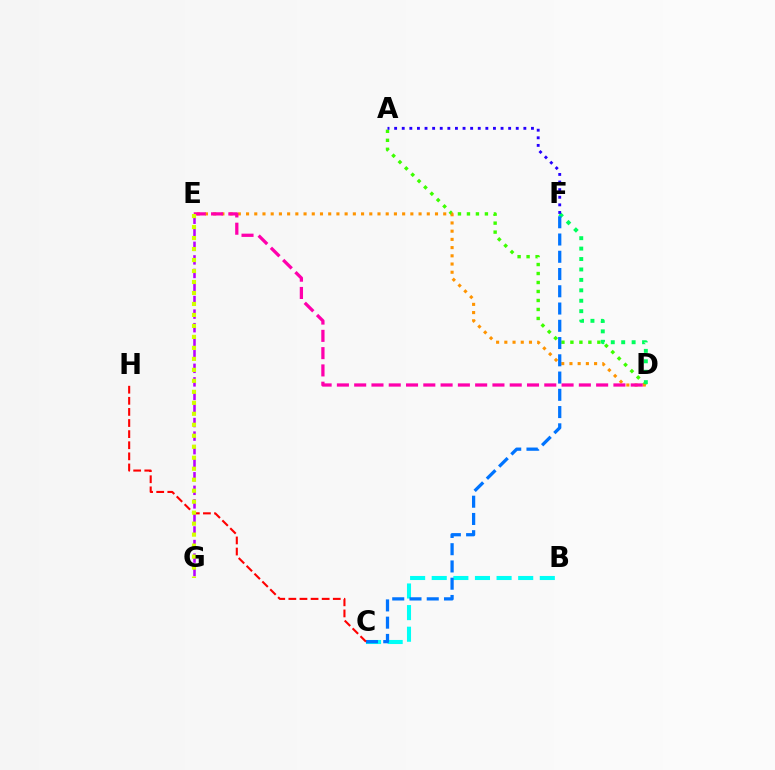{('E', 'G'): [{'color': '#b900ff', 'line_style': 'dashed', 'thickness': 1.84}, {'color': '#d1ff00', 'line_style': 'dotted', 'thickness': 2.98}], ('A', 'D'): [{'color': '#3dff00', 'line_style': 'dotted', 'thickness': 2.44}], ('B', 'C'): [{'color': '#00fff6', 'line_style': 'dashed', 'thickness': 2.94}], ('D', 'E'): [{'color': '#ff9400', 'line_style': 'dotted', 'thickness': 2.23}, {'color': '#ff00ac', 'line_style': 'dashed', 'thickness': 2.35}], ('D', 'F'): [{'color': '#00ff5c', 'line_style': 'dotted', 'thickness': 2.83}], ('C', 'F'): [{'color': '#0074ff', 'line_style': 'dashed', 'thickness': 2.34}], ('C', 'H'): [{'color': '#ff0000', 'line_style': 'dashed', 'thickness': 1.51}], ('A', 'F'): [{'color': '#2500ff', 'line_style': 'dotted', 'thickness': 2.07}]}